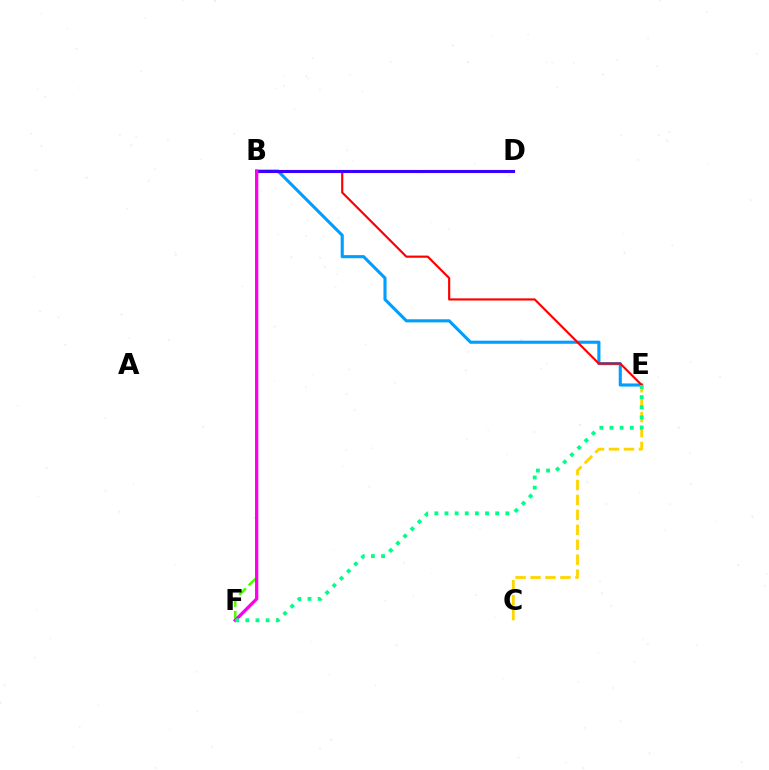{('C', 'E'): [{'color': '#ffd500', 'line_style': 'dashed', 'thickness': 2.03}], ('B', 'E'): [{'color': '#009eff', 'line_style': 'solid', 'thickness': 2.24}, {'color': '#ff0000', 'line_style': 'solid', 'thickness': 1.56}], ('B', 'F'): [{'color': '#4fff00', 'line_style': 'dashed', 'thickness': 1.83}, {'color': '#ff00ed', 'line_style': 'solid', 'thickness': 2.37}], ('B', 'D'): [{'color': '#3700ff', 'line_style': 'solid', 'thickness': 2.23}], ('E', 'F'): [{'color': '#00ff86', 'line_style': 'dotted', 'thickness': 2.76}]}